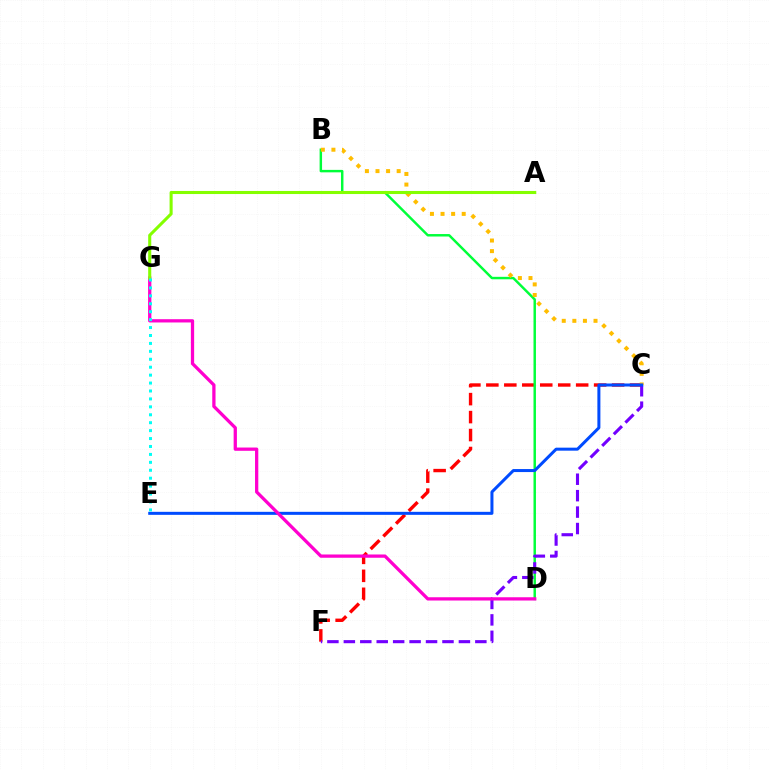{('C', 'F'): [{'color': '#ff0000', 'line_style': 'dashed', 'thickness': 2.44}, {'color': '#7200ff', 'line_style': 'dashed', 'thickness': 2.23}], ('B', 'D'): [{'color': '#00ff39', 'line_style': 'solid', 'thickness': 1.77}], ('B', 'C'): [{'color': '#ffbd00', 'line_style': 'dotted', 'thickness': 2.88}], ('C', 'E'): [{'color': '#004bff', 'line_style': 'solid', 'thickness': 2.17}], ('D', 'G'): [{'color': '#ff00cf', 'line_style': 'solid', 'thickness': 2.36}], ('A', 'G'): [{'color': '#84ff00', 'line_style': 'solid', 'thickness': 2.21}], ('E', 'G'): [{'color': '#00fff6', 'line_style': 'dotted', 'thickness': 2.15}]}